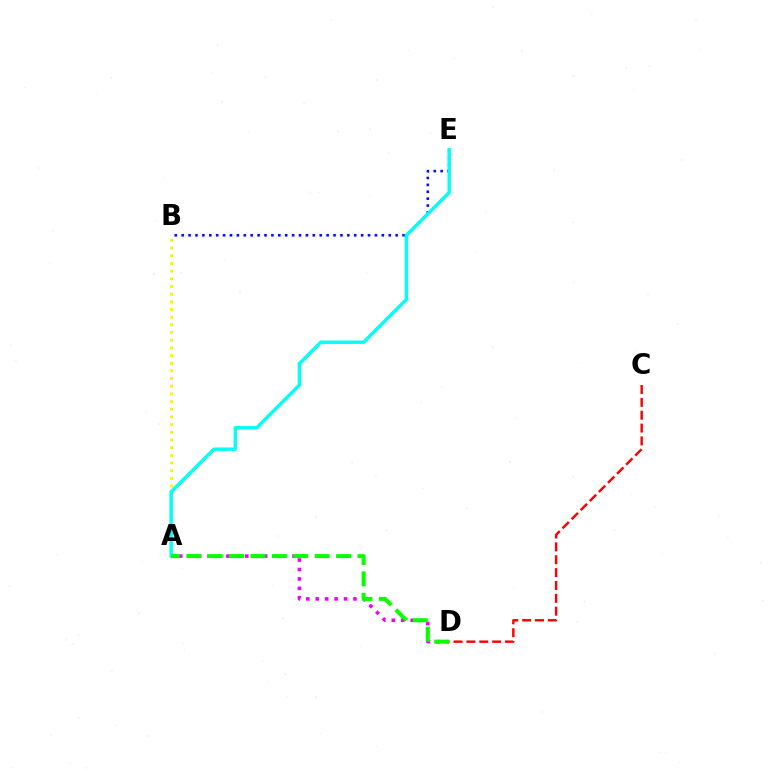{('B', 'E'): [{'color': '#0010ff', 'line_style': 'dotted', 'thickness': 1.88}], ('A', 'D'): [{'color': '#ee00ff', 'line_style': 'dotted', 'thickness': 2.56}, {'color': '#08ff00', 'line_style': 'dashed', 'thickness': 2.91}], ('A', 'B'): [{'color': '#fcf500', 'line_style': 'dotted', 'thickness': 2.09}], ('C', 'D'): [{'color': '#ff0000', 'line_style': 'dashed', 'thickness': 1.75}], ('A', 'E'): [{'color': '#00fff6', 'line_style': 'solid', 'thickness': 2.44}]}